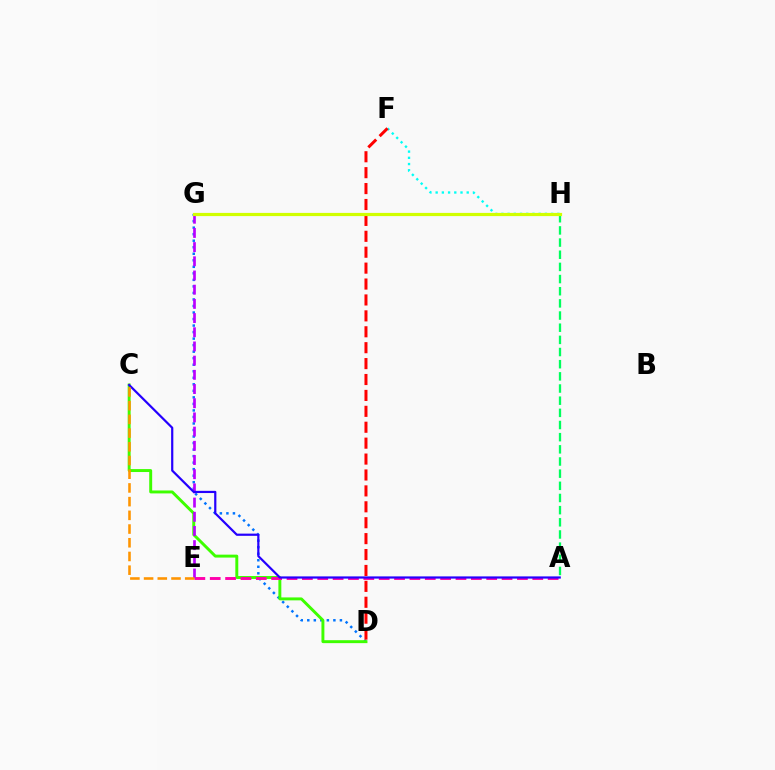{('D', 'G'): [{'color': '#0074ff', 'line_style': 'dotted', 'thickness': 1.77}], ('C', 'D'): [{'color': '#3dff00', 'line_style': 'solid', 'thickness': 2.11}], ('A', 'H'): [{'color': '#00ff5c', 'line_style': 'dashed', 'thickness': 1.65}], ('A', 'E'): [{'color': '#ff00ac', 'line_style': 'dashed', 'thickness': 2.09}], ('F', 'H'): [{'color': '#00fff6', 'line_style': 'dotted', 'thickness': 1.69}], ('E', 'G'): [{'color': '#b900ff', 'line_style': 'dashed', 'thickness': 1.93}], ('A', 'C'): [{'color': '#2500ff', 'line_style': 'solid', 'thickness': 1.58}], ('C', 'E'): [{'color': '#ff9400', 'line_style': 'dashed', 'thickness': 1.86}], ('D', 'F'): [{'color': '#ff0000', 'line_style': 'dashed', 'thickness': 2.16}], ('G', 'H'): [{'color': '#d1ff00', 'line_style': 'solid', 'thickness': 2.29}]}